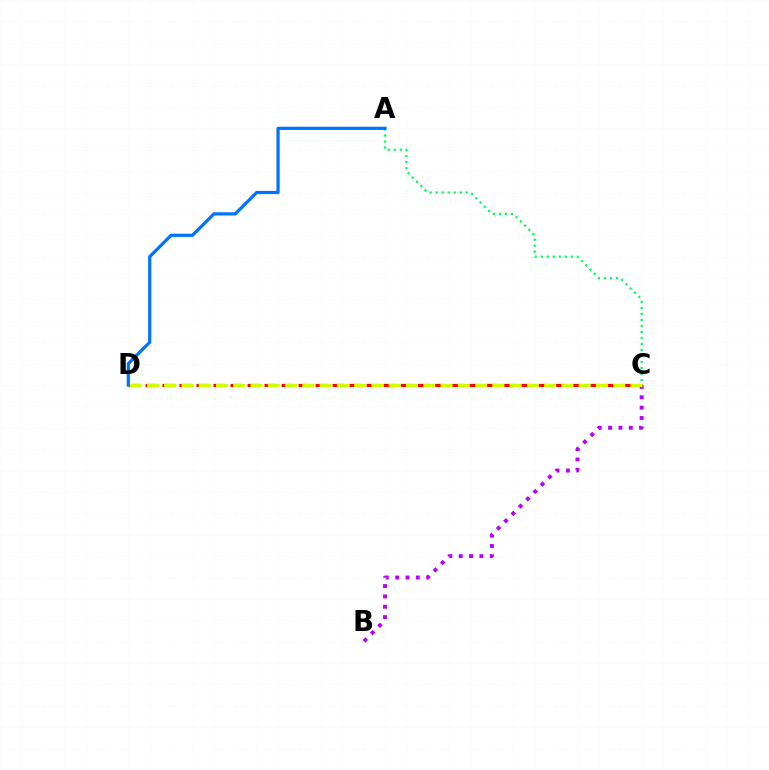{('C', 'D'): [{'color': '#ff0000', 'line_style': 'dashed', 'thickness': 2.31}, {'color': '#d1ff00', 'line_style': 'dashed', 'thickness': 2.35}], ('A', 'C'): [{'color': '#00ff5c', 'line_style': 'dotted', 'thickness': 1.63}], ('B', 'C'): [{'color': '#b900ff', 'line_style': 'dotted', 'thickness': 2.81}], ('A', 'D'): [{'color': '#0074ff', 'line_style': 'solid', 'thickness': 2.32}]}